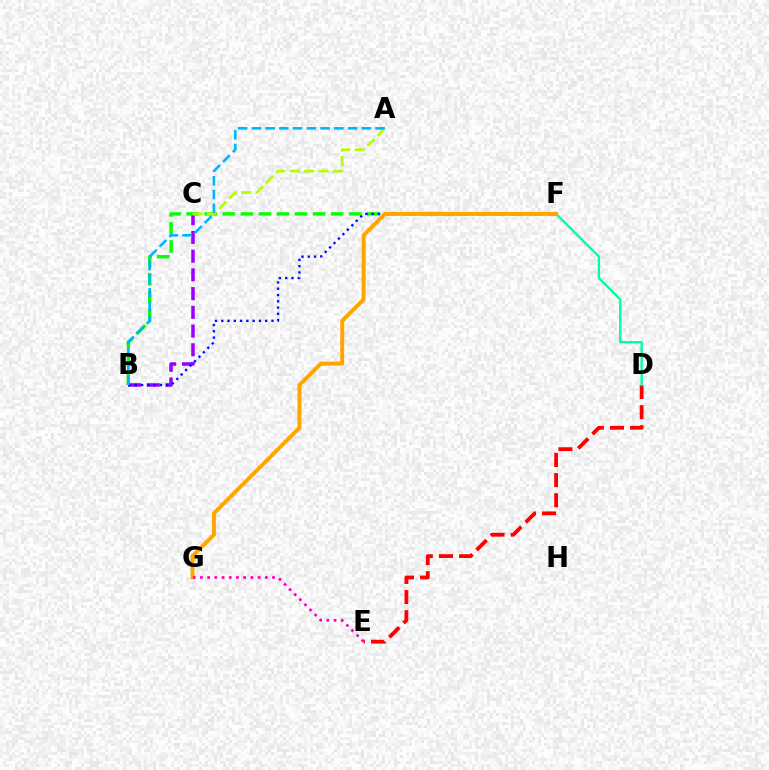{('B', 'C'): [{'color': '#9b00ff', 'line_style': 'dashed', 'thickness': 2.54}], ('D', 'E'): [{'color': '#ff0000', 'line_style': 'dashed', 'thickness': 2.74}], ('B', 'F'): [{'color': '#08ff00', 'line_style': 'dashed', 'thickness': 2.45}, {'color': '#0010ff', 'line_style': 'dotted', 'thickness': 1.71}], ('D', 'F'): [{'color': '#00ff9d', 'line_style': 'solid', 'thickness': 1.7}], ('F', 'G'): [{'color': '#ffa500', 'line_style': 'solid', 'thickness': 2.83}], ('A', 'C'): [{'color': '#b3ff00', 'line_style': 'dashed', 'thickness': 1.95}], ('E', 'G'): [{'color': '#ff00bd', 'line_style': 'dotted', 'thickness': 1.96}], ('A', 'B'): [{'color': '#00b5ff', 'line_style': 'dashed', 'thickness': 1.87}]}